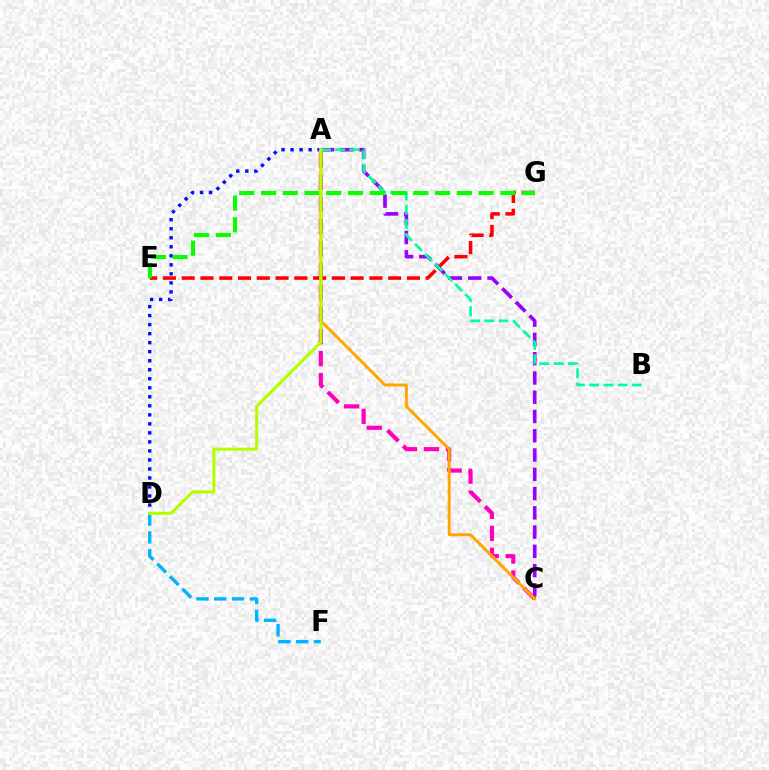{('A', 'C'): [{'color': '#9b00ff', 'line_style': 'dashed', 'thickness': 2.62}, {'color': '#ff00bd', 'line_style': 'dashed', 'thickness': 2.99}, {'color': '#ffa500', 'line_style': 'solid', 'thickness': 2.11}], ('A', 'B'): [{'color': '#00ff9d', 'line_style': 'dashed', 'thickness': 1.93}], ('A', 'D'): [{'color': '#0010ff', 'line_style': 'dotted', 'thickness': 2.45}, {'color': '#b3ff00', 'line_style': 'solid', 'thickness': 2.21}], ('D', 'F'): [{'color': '#00b5ff', 'line_style': 'dashed', 'thickness': 2.42}], ('E', 'G'): [{'color': '#ff0000', 'line_style': 'dashed', 'thickness': 2.55}, {'color': '#08ff00', 'line_style': 'dashed', 'thickness': 2.96}]}